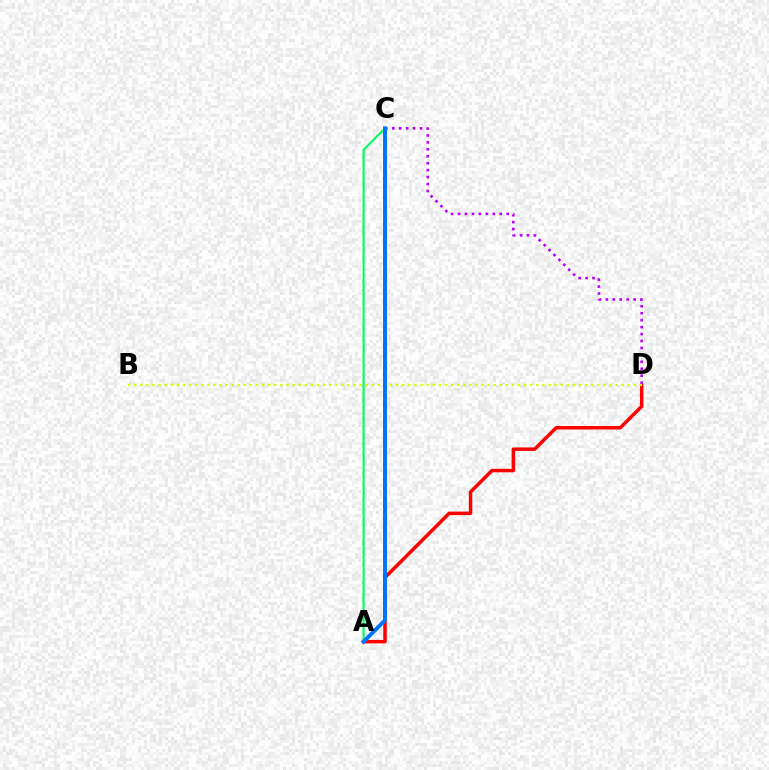{('A', 'C'): [{'color': '#00ff5c', 'line_style': 'solid', 'thickness': 1.52}, {'color': '#0074ff', 'line_style': 'solid', 'thickness': 2.84}], ('A', 'D'): [{'color': '#ff0000', 'line_style': 'solid', 'thickness': 2.5}], ('C', 'D'): [{'color': '#b900ff', 'line_style': 'dotted', 'thickness': 1.89}], ('B', 'D'): [{'color': '#d1ff00', 'line_style': 'dotted', 'thickness': 1.66}]}